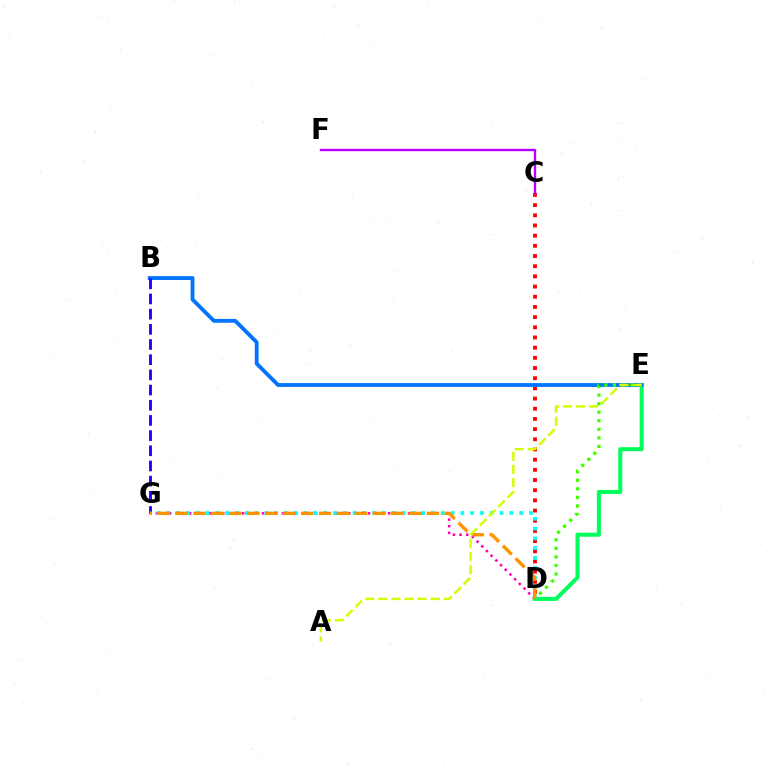{('D', 'G'): [{'color': '#ff00ac', 'line_style': 'dotted', 'thickness': 1.8}, {'color': '#00fff6', 'line_style': 'dotted', 'thickness': 2.66}, {'color': '#ff9400', 'line_style': 'dashed', 'thickness': 2.44}], ('C', 'D'): [{'color': '#ff0000', 'line_style': 'dotted', 'thickness': 2.77}], ('D', 'E'): [{'color': '#00ff5c', 'line_style': 'solid', 'thickness': 2.91}, {'color': '#3dff00', 'line_style': 'dotted', 'thickness': 2.32}], ('B', 'E'): [{'color': '#0074ff', 'line_style': 'solid', 'thickness': 2.76}], ('C', 'F'): [{'color': '#b900ff', 'line_style': 'solid', 'thickness': 1.71}], ('B', 'G'): [{'color': '#2500ff', 'line_style': 'dashed', 'thickness': 2.06}], ('A', 'E'): [{'color': '#d1ff00', 'line_style': 'dashed', 'thickness': 1.78}]}